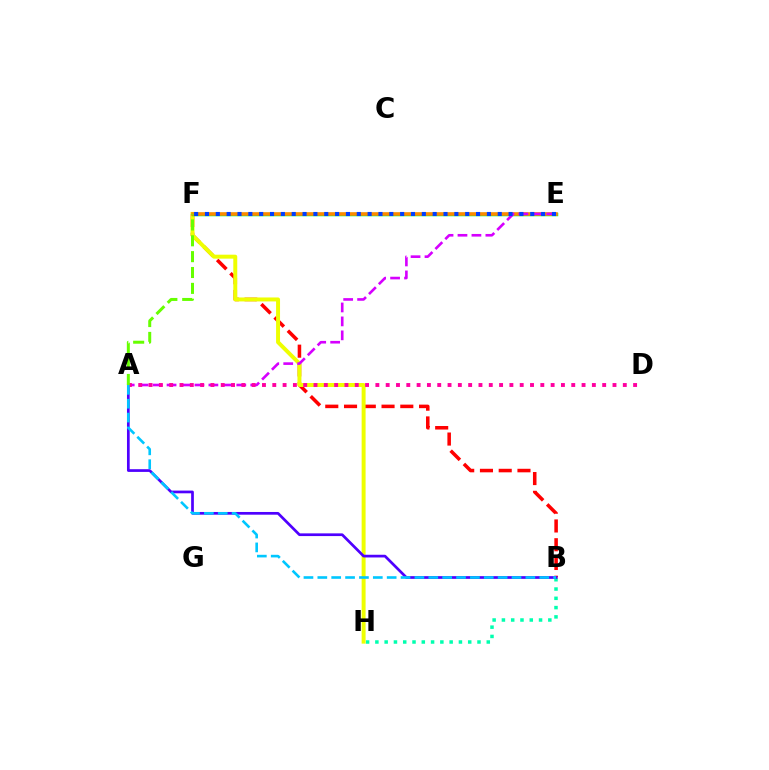{('B', 'F'): [{'color': '#ff0000', 'line_style': 'dashed', 'thickness': 2.55}], ('B', 'H'): [{'color': '#00ffaf', 'line_style': 'dotted', 'thickness': 2.52}], ('F', 'H'): [{'color': '#eeff00', 'line_style': 'solid', 'thickness': 2.85}], ('A', 'B'): [{'color': '#4f00ff', 'line_style': 'solid', 'thickness': 1.95}, {'color': '#00c7ff', 'line_style': 'dashed', 'thickness': 1.88}], ('E', 'F'): [{'color': '#00ff27', 'line_style': 'solid', 'thickness': 2.52}, {'color': '#ff8800', 'line_style': 'solid', 'thickness': 2.55}, {'color': '#003fff', 'line_style': 'dotted', 'thickness': 2.95}], ('A', 'E'): [{'color': '#d600ff', 'line_style': 'dashed', 'thickness': 1.89}], ('A', 'D'): [{'color': '#ff00a0', 'line_style': 'dotted', 'thickness': 2.8}], ('A', 'F'): [{'color': '#66ff00', 'line_style': 'dashed', 'thickness': 2.15}]}